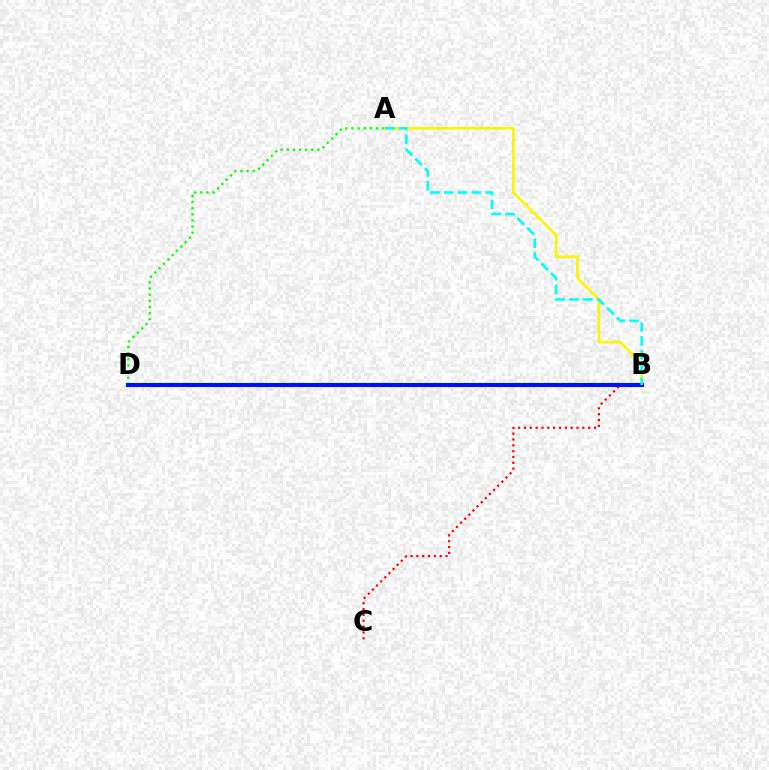{('A', 'D'): [{'color': '#08ff00', 'line_style': 'dotted', 'thickness': 1.67}], ('B', 'D'): [{'color': '#ee00ff', 'line_style': 'dotted', 'thickness': 1.97}, {'color': '#0010ff', 'line_style': 'solid', 'thickness': 2.94}], ('A', 'B'): [{'color': '#fcf500', 'line_style': 'solid', 'thickness': 1.9}, {'color': '#00fff6', 'line_style': 'dashed', 'thickness': 1.88}], ('B', 'C'): [{'color': '#ff0000', 'line_style': 'dotted', 'thickness': 1.58}]}